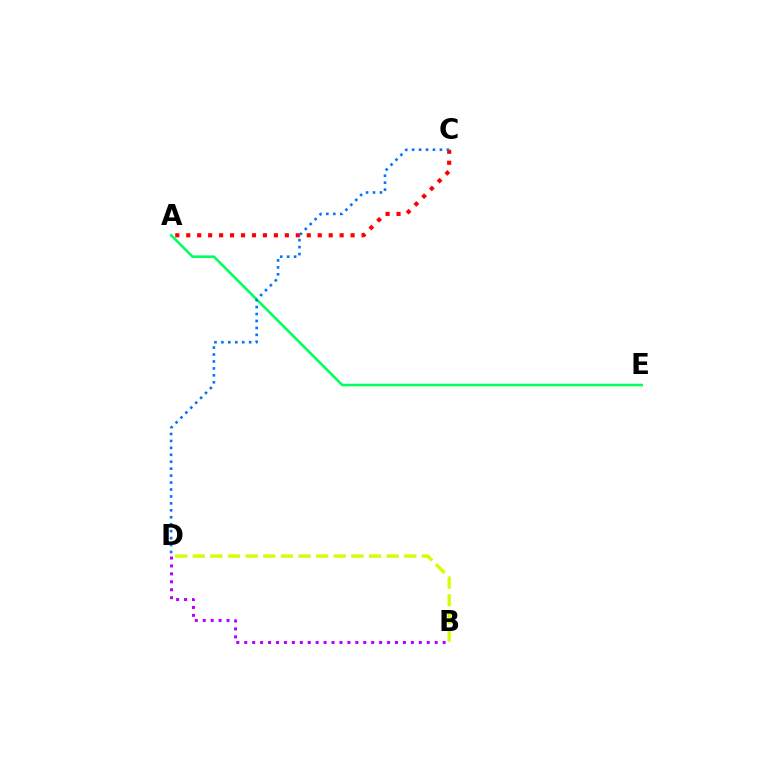{('A', 'E'): [{'color': '#00ff5c', 'line_style': 'solid', 'thickness': 1.84}], ('B', 'D'): [{'color': '#b900ff', 'line_style': 'dotted', 'thickness': 2.16}, {'color': '#d1ff00', 'line_style': 'dashed', 'thickness': 2.39}], ('A', 'C'): [{'color': '#ff0000', 'line_style': 'dotted', 'thickness': 2.98}], ('C', 'D'): [{'color': '#0074ff', 'line_style': 'dotted', 'thickness': 1.89}]}